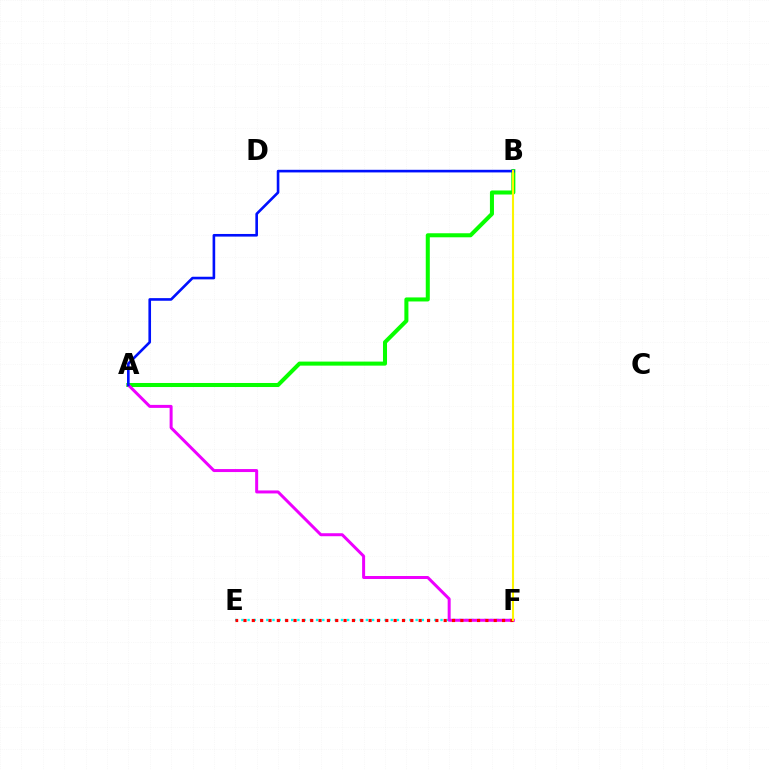{('A', 'B'): [{'color': '#08ff00', 'line_style': 'solid', 'thickness': 2.91}, {'color': '#0010ff', 'line_style': 'solid', 'thickness': 1.89}], ('E', 'F'): [{'color': '#00fff6', 'line_style': 'dotted', 'thickness': 1.69}, {'color': '#ff0000', 'line_style': 'dotted', 'thickness': 2.27}], ('A', 'F'): [{'color': '#ee00ff', 'line_style': 'solid', 'thickness': 2.16}], ('B', 'F'): [{'color': '#fcf500', 'line_style': 'solid', 'thickness': 1.51}]}